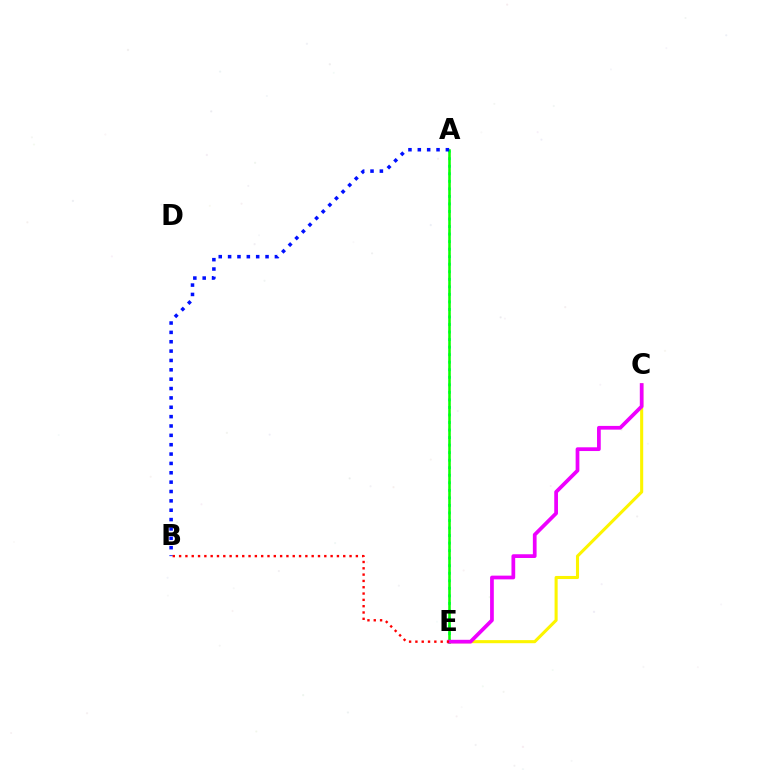{('C', 'E'): [{'color': '#fcf500', 'line_style': 'solid', 'thickness': 2.21}, {'color': '#ee00ff', 'line_style': 'solid', 'thickness': 2.68}], ('A', 'E'): [{'color': '#00fff6', 'line_style': 'dotted', 'thickness': 2.05}, {'color': '#08ff00', 'line_style': 'solid', 'thickness': 1.84}], ('A', 'B'): [{'color': '#0010ff', 'line_style': 'dotted', 'thickness': 2.54}], ('B', 'E'): [{'color': '#ff0000', 'line_style': 'dotted', 'thickness': 1.72}]}